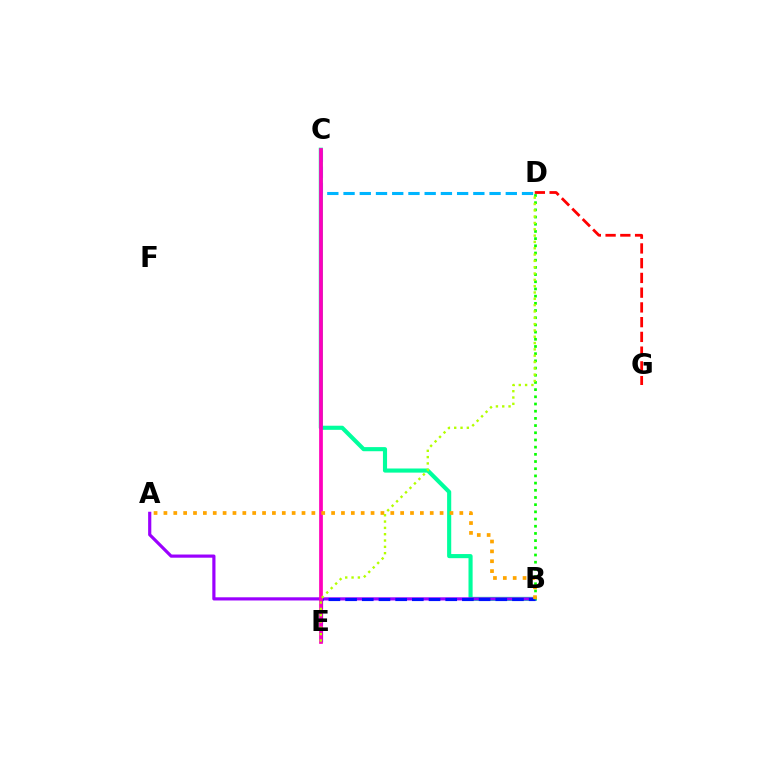{('D', 'G'): [{'color': '#ff0000', 'line_style': 'dashed', 'thickness': 2.0}], ('B', 'C'): [{'color': '#00ff9d', 'line_style': 'solid', 'thickness': 2.97}], ('A', 'B'): [{'color': '#9b00ff', 'line_style': 'solid', 'thickness': 2.29}, {'color': '#ffa500', 'line_style': 'dotted', 'thickness': 2.68}], ('B', 'E'): [{'color': '#0010ff', 'line_style': 'dashed', 'thickness': 2.27}], ('C', 'D'): [{'color': '#00b5ff', 'line_style': 'dashed', 'thickness': 2.2}], ('C', 'E'): [{'color': '#ff00bd', 'line_style': 'solid', 'thickness': 2.68}], ('B', 'D'): [{'color': '#08ff00', 'line_style': 'dotted', 'thickness': 1.95}], ('D', 'E'): [{'color': '#b3ff00', 'line_style': 'dotted', 'thickness': 1.72}]}